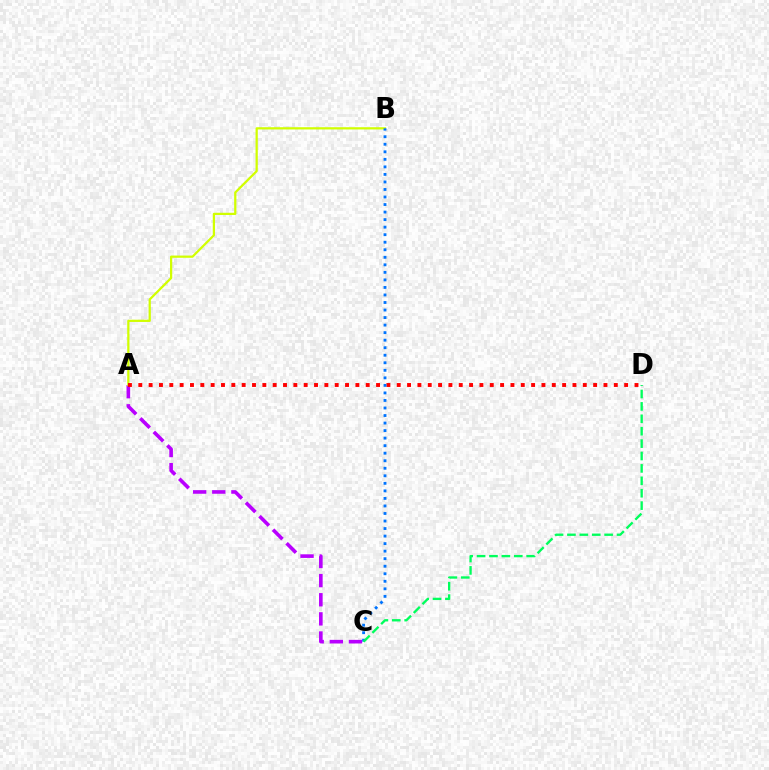{('A', 'C'): [{'color': '#b900ff', 'line_style': 'dashed', 'thickness': 2.6}], ('A', 'B'): [{'color': '#d1ff00', 'line_style': 'solid', 'thickness': 1.61}], ('A', 'D'): [{'color': '#ff0000', 'line_style': 'dotted', 'thickness': 2.81}], ('B', 'C'): [{'color': '#0074ff', 'line_style': 'dotted', 'thickness': 2.05}], ('C', 'D'): [{'color': '#00ff5c', 'line_style': 'dashed', 'thickness': 1.68}]}